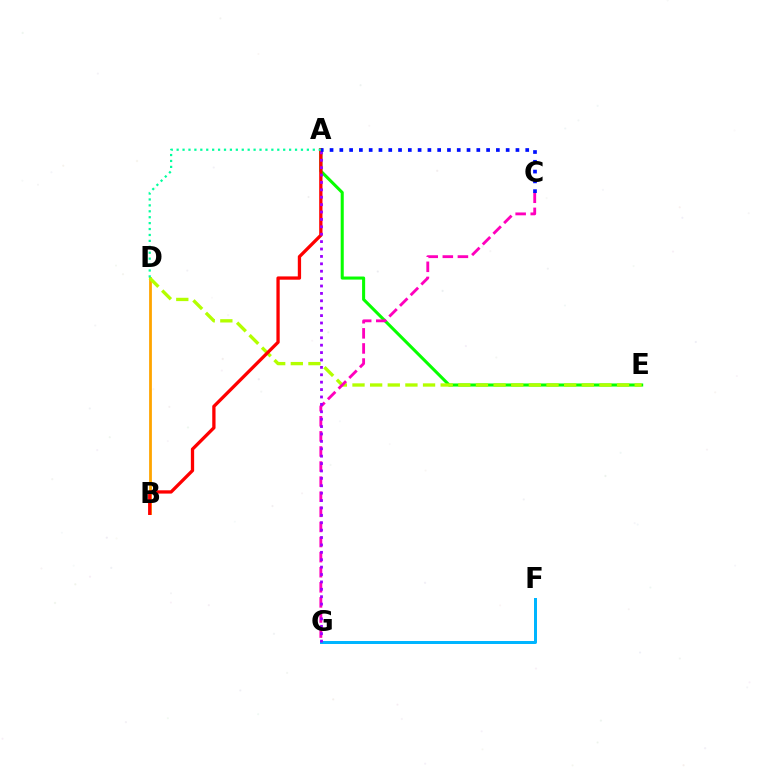{('F', 'G'): [{'color': '#00b5ff', 'line_style': 'solid', 'thickness': 2.15}], ('A', 'E'): [{'color': '#08ff00', 'line_style': 'solid', 'thickness': 2.2}], ('B', 'D'): [{'color': '#ffa500', 'line_style': 'solid', 'thickness': 2.01}], ('D', 'E'): [{'color': '#b3ff00', 'line_style': 'dashed', 'thickness': 2.4}], ('C', 'G'): [{'color': '#ff00bd', 'line_style': 'dashed', 'thickness': 2.05}], ('A', 'B'): [{'color': '#ff0000', 'line_style': 'solid', 'thickness': 2.37}], ('A', 'D'): [{'color': '#00ff9d', 'line_style': 'dotted', 'thickness': 1.61}], ('A', 'G'): [{'color': '#9b00ff', 'line_style': 'dotted', 'thickness': 2.01}], ('A', 'C'): [{'color': '#0010ff', 'line_style': 'dotted', 'thickness': 2.66}]}